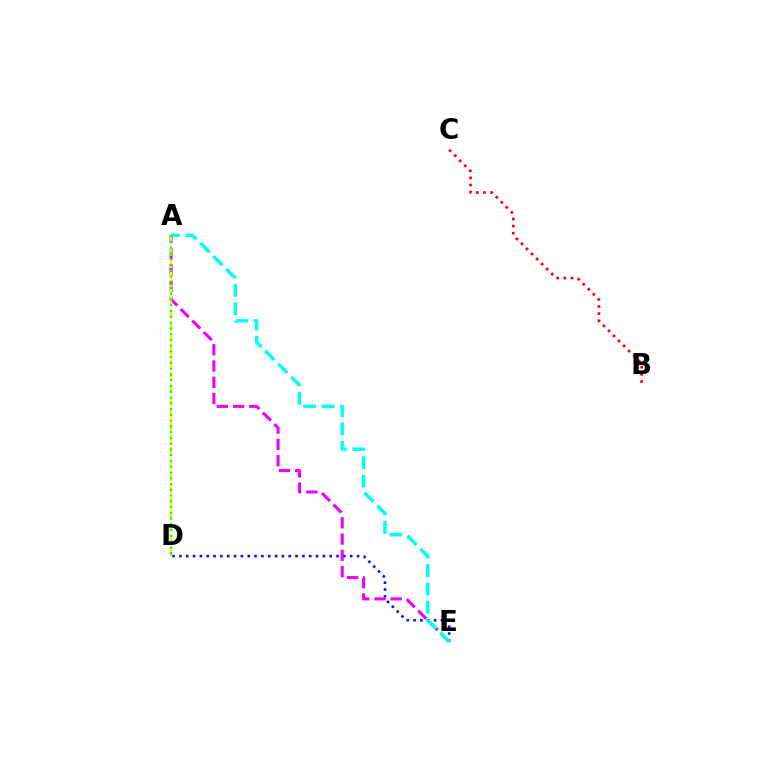{('D', 'E'): [{'color': '#0010ff', 'line_style': 'dotted', 'thickness': 1.86}], ('A', 'E'): [{'color': '#ee00ff', 'line_style': 'dashed', 'thickness': 2.21}, {'color': '#00fff6', 'line_style': 'dashed', 'thickness': 2.5}], ('A', 'D'): [{'color': '#fcf500', 'line_style': 'dashed', 'thickness': 1.7}, {'color': '#08ff00', 'line_style': 'dotted', 'thickness': 1.57}], ('B', 'C'): [{'color': '#ff0000', 'line_style': 'dotted', 'thickness': 1.94}]}